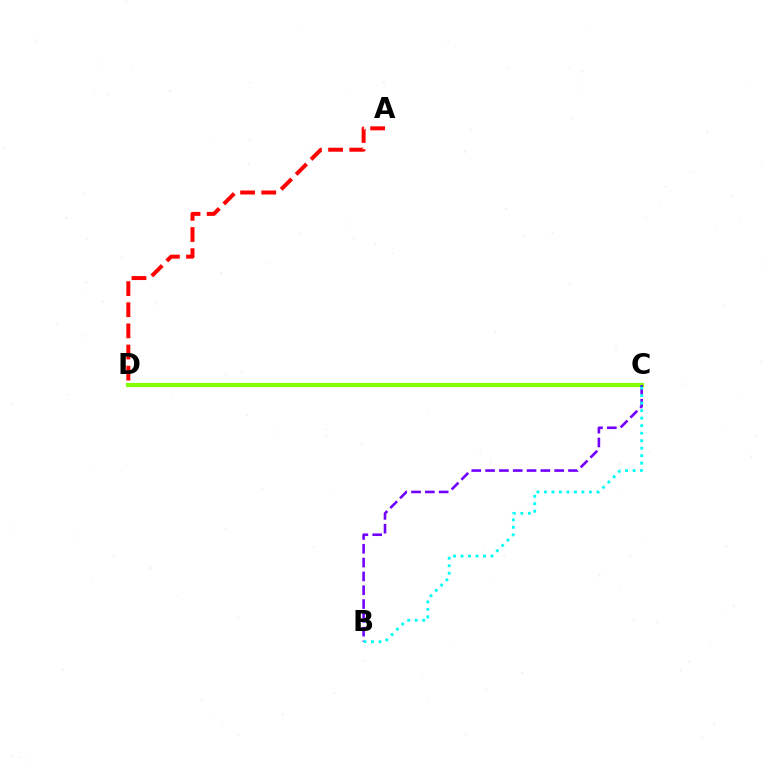{('C', 'D'): [{'color': '#84ff00', 'line_style': 'solid', 'thickness': 2.98}], ('B', 'C'): [{'color': '#7200ff', 'line_style': 'dashed', 'thickness': 1.88}, {'color': '#00fff6', 'line_style': 'dotted', 'thickness': 2.04}], ('A', 'D'): [{'color': '#ff0000', 'line_style': 'dashed', 'thickness': 2.87}]}